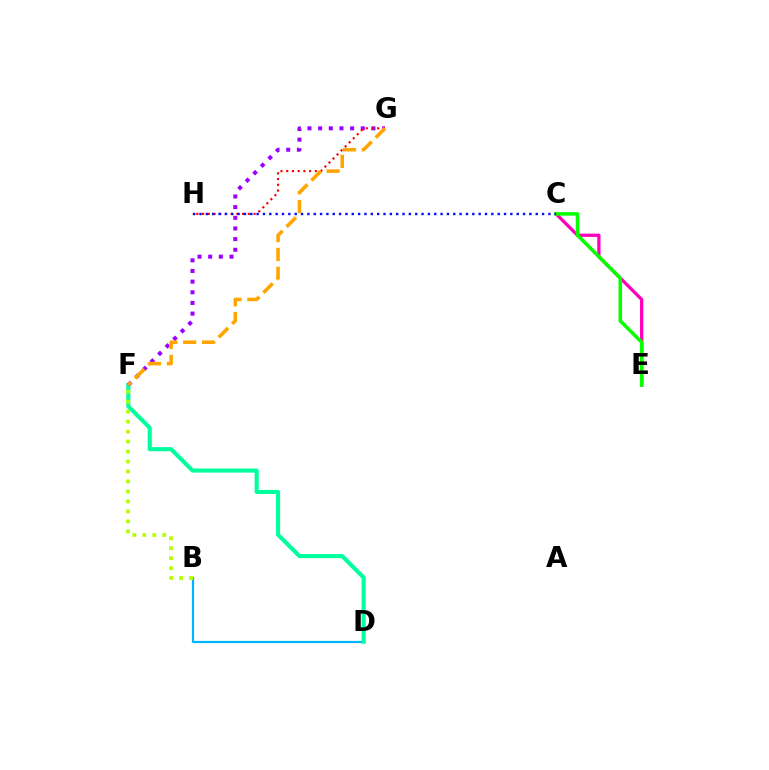{('B', 'D'): [{'color': '#00b5ff', 'line_style': 'solid', 'thickness': 1.58}], ('D', 'F'): [{'color': '#00ff9d', 'line_style': 'solid', 'thickness': 2.95}], ('F', 'G'): [{'color': '#9b00ff', 'line_style': 'dotted', 'thickness': 2.9}, {'color': '#ffa500', 'line_style': 'dashed', 'thickness': 2.57}], ('G', 'H'): [{'color': '#ff0000', 'line_style': 'dotted', 'thickness': 1.55}], ('C', 'E'): [{'color': '#ff00bd', 'line_style': 'solid', 'thickness': 2.36}, {'color': '#08ff00', 'line_style': 'solid', 'thickness': 2.55}], ('C', 'H'): [{'color': '#0010ff', 'line_style': 'dotted', 'thickness': 1.72}], ('B', 'F'): [{'color': '#b3ff00', 'line_style': 'dotted', 'thickness': 2.71}]}